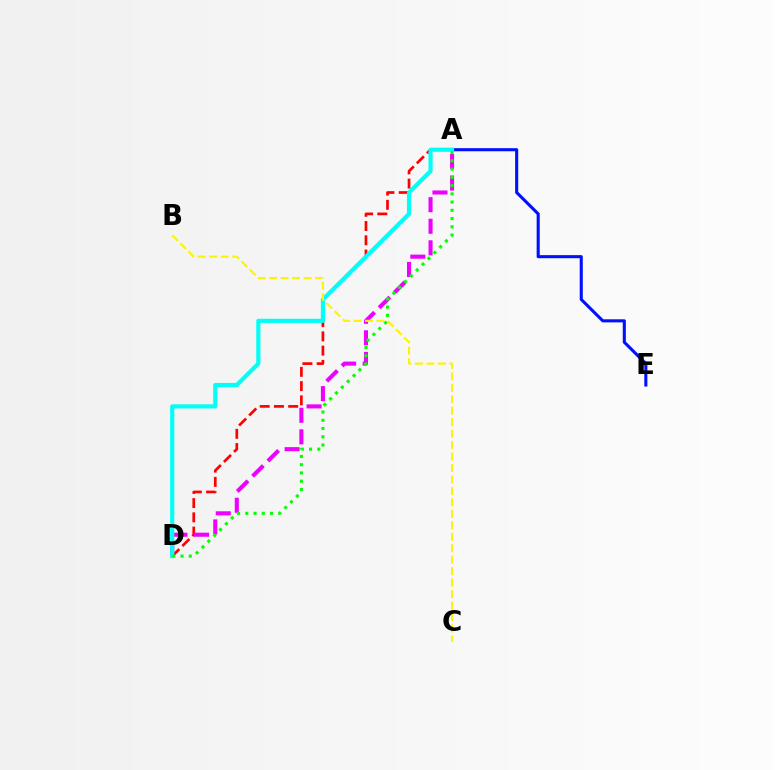{('A', 'E'): [{'color': '#0010ff', 'line_style': 'solid', 'thickness': 2.22}], ('A', 'D'): [{'color': '#ff0000', 'line_style': 'dashed', 'thickness': 1.94}, {'color': '#ee00ff', 'line_style': 'dashed', 'thickness': 2.93}, {'color': '#00fff6', 'line_style': 'solid', 'thickness': 2.99}, {'color': '#08ff00', 'line_style': 'dotted', 'thickness': 2.24}], ('B', 'C'): [{'color': '#fcf500', 'line_style': 'dashed', 'thickness': 1.56}]}